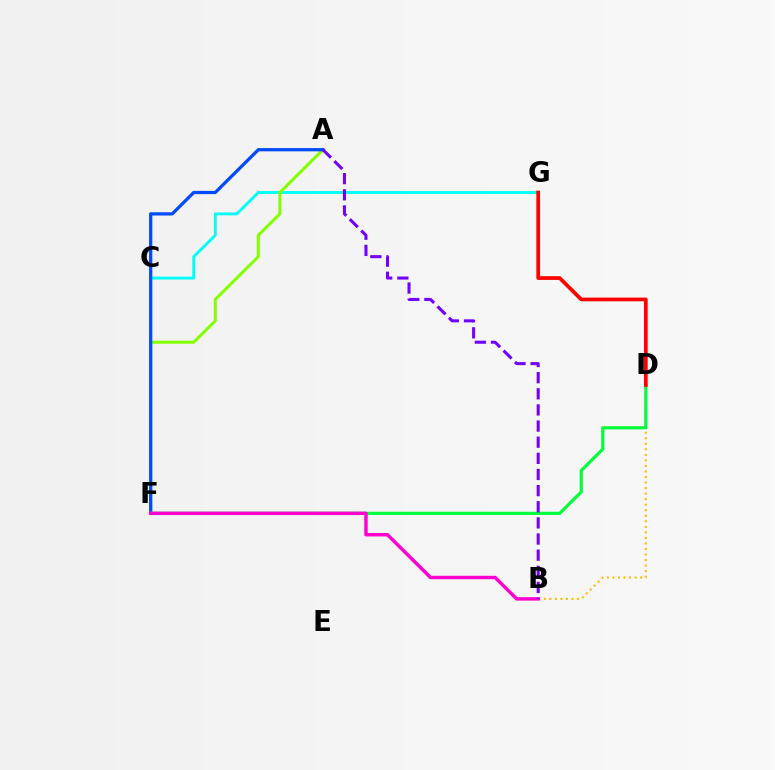{('C', 'G'): [{'color': '#00fff6', 'line_style': 'solid', 'thickness': 2.08}], ('B', 'D'): [{'color': '#ffbd00', 'line_style': 'dotted', 'thickness': 1.5}], ('A', 'F'): [{'color': '#84ff00', 'line_style': 'solid', 'thickness': 2.19}, {'color': '#004bff', 'line_style': 'solid', 'thickness': 2.35}], ('D', 'F'): [{'color': '#00ff39', 'line_style': 'solid', 'thickness': 2.28}], ('B', 'F'): [{'color': '#ff00cf', 'line_style': 'solid', 'thickness': 2.47}], ('A', 'B'): [{'color': '#7200ff', 'line_style': 'dashed', 'thickness': 2.19}], ('D', 'G'): [{'color': '#ff0000', 'line_style': 'solid', 'thickness': 2.67}]}